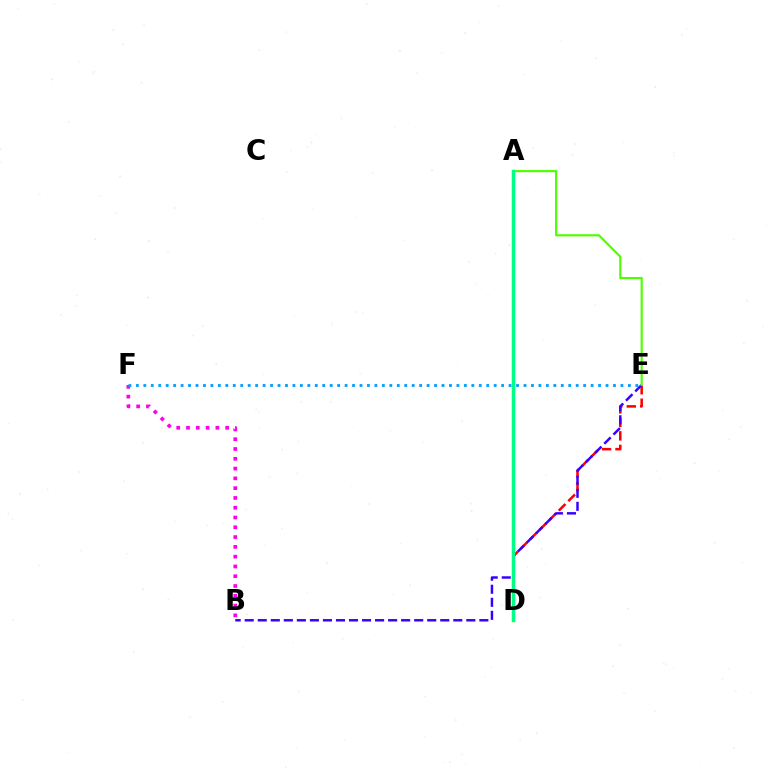{('B', 'F'): [{'color': '#ff00ed', 'line_style': 'dotted', 'thickness': 2.66}], ('D', 'E'): [{'color': '#ff0000', 'line_style': 'dashed', 'thickness': 1.84}], ('B', 'E'): [{'color': '#3700ff', 'line_style': 'dashed', 'thickness': 1.77}], ('E', 'F'): [{'color': '#009eff', 'line_style': 'dotted', 'thickness': 2.03}], ('A', 'D'): [{'color': '#ffd500', 'line_style': 'solid', 'thickness': 2.4}, {'color': '#00ff86', 'line_style': 'solid', 'thickness': 2.39}], ('A', 'E'): [{'color': '#4fff00', 'line_style': 'solid', 'thickness': 1.55}]}